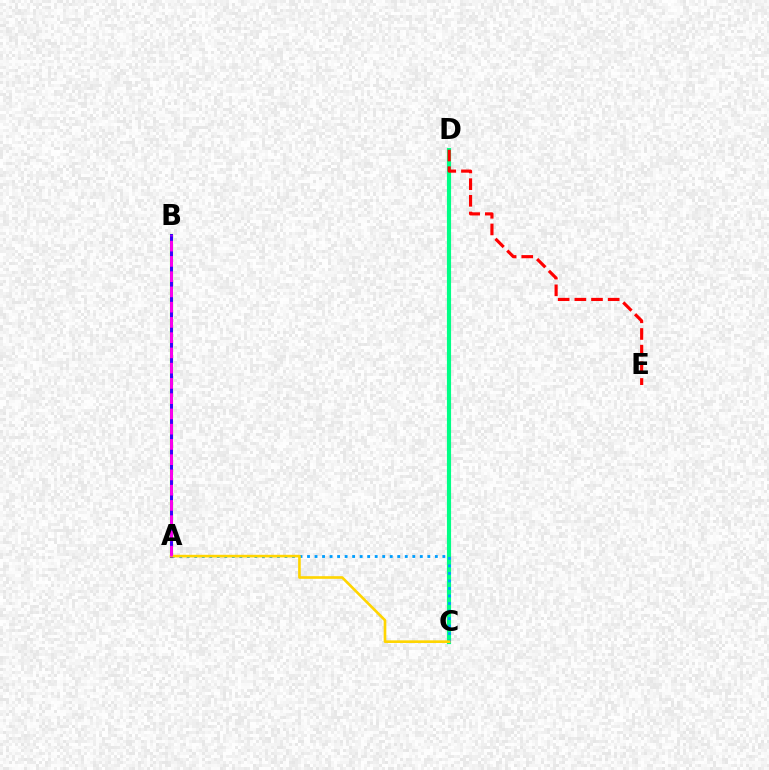{('C', 'D'): [{'color': '#00ff86', 'line_style': 'solid', 'thickness': 2.99}], ('A', 'C'): [{'color': '#009eff', 'line_style': 'dotted', 'thickness': 2.04}, {'color': '#ffd500', 'line_style': 'solid', 'thickness': 1.9}], ('A', 'B'): [{'color': '#4fff00', 'line_style': 'solid', 'thickness': 2.26}, {'color': '#3700ff', 'line_style': 'solid', 'thickness': 2.11}, {'color': '#ff00ed', 'line_style': 'dashed', 'thickness': 2.07}], ('D', 'E'): [{'color': '#ff0000', 'line_style': 'dashed', 'thickness': 2.26}]}